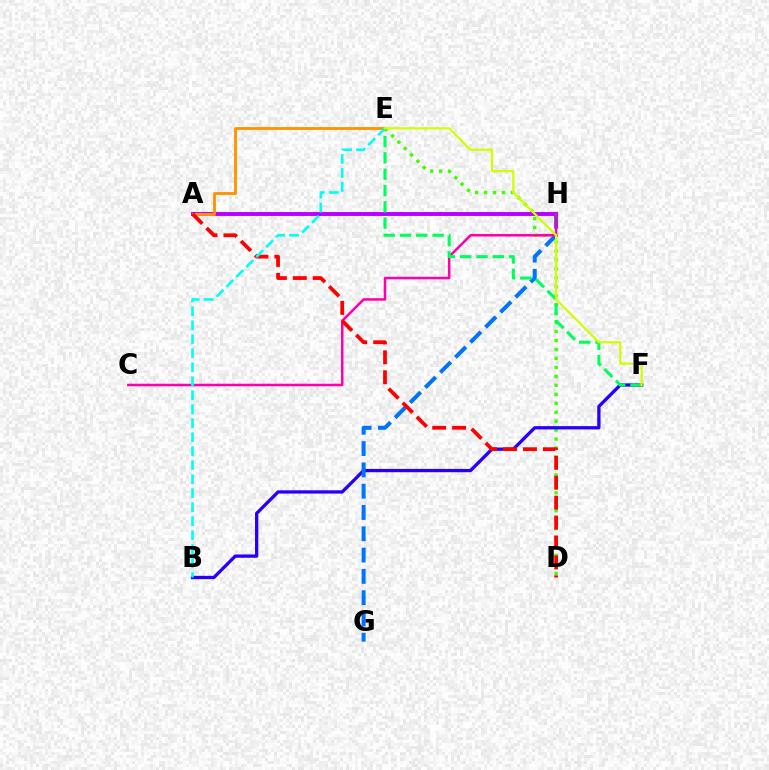{('D', 'E'): [{'color': '#3dff00', 'line_style': 'dotted', 'thickness': 2.43}], ('B', 'F'): [{'color': '#2500ff', 'line_style': 'solid', 'thickness': 2.37}], ('A', 'H'): [{'color': '#b900ff', 'line_style': 'solid', 'thickness': 2.82}], ('A', 'E'): [{'color': '#ff9400', 'line_style': 'solid', 'thickness': 2.05}], ('G', 'H'): [{'color': '#0074ff', 'line_style': 'dashed', 'thickness': 2.89}], ('C', 'H'): [{'color': '#ff00ac', 'line_style': 'solid', 'thickness': 1.82}], ('A', 'D'): [{'color': '#ff0000', 'line_style': 'dashed', 'thickness': 2.71}], ('B', 'E'): [{'color': '#00fff6', 'line_style': 'dashed', 'thickness': 1.9}], ('E', 'F'): [{'color': '#00ff5c', 'line_style': 'dashed', 'thickness': 2.22}, {'color': '#d1ff00', 'line_style': 'solid', 'thickness': 1.62}]}